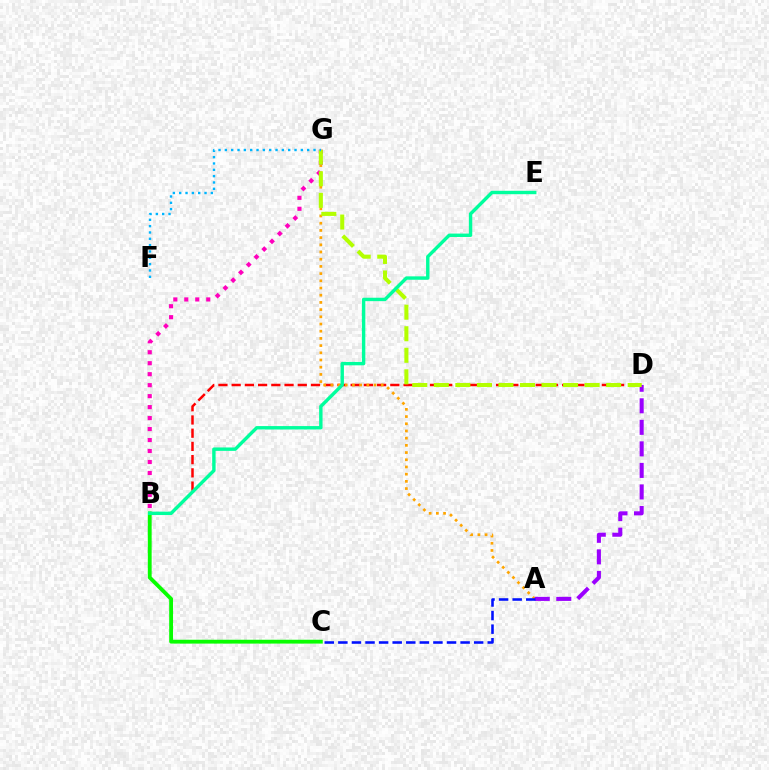{('B', 'D'): [{'color': '#ff0000', 'line_style': 'dashed', 'thickness': 1.8}], ('B', 'C'): [{'color': '#08ff00', 'line_style': 'solid', 'thickness': 2.77}], ('A', 'G'): [{'color': '#ffa500', 'line_style': 'dotted', 'thickness': 1.96}], ('B', 'G'): [{'color': '#ff00bd', 'line_style': 'dotted', 'thickness': 2.98}], ('A', 'D'): [{'color': '#9b00ff', 'line_style': 'dashed', 'thickness': 2.93}], ('D', 'G'): [{'color': '#b3ff00', 'line_style': 'dashed', 'thickness': 2.93}], ('B', 'E'): [{'color': '#00ff9d', 'line_style': 'solid', 'thickness': 2.46}], ('F', 'G'): [{'color': '#00b5ff', 'line_style': 'dotted', 'thickness': 1.72}], ('A', 'C'): [{'color': '#0010ff', 'line_style': 'dashed', 'thickness': 1.85}]}